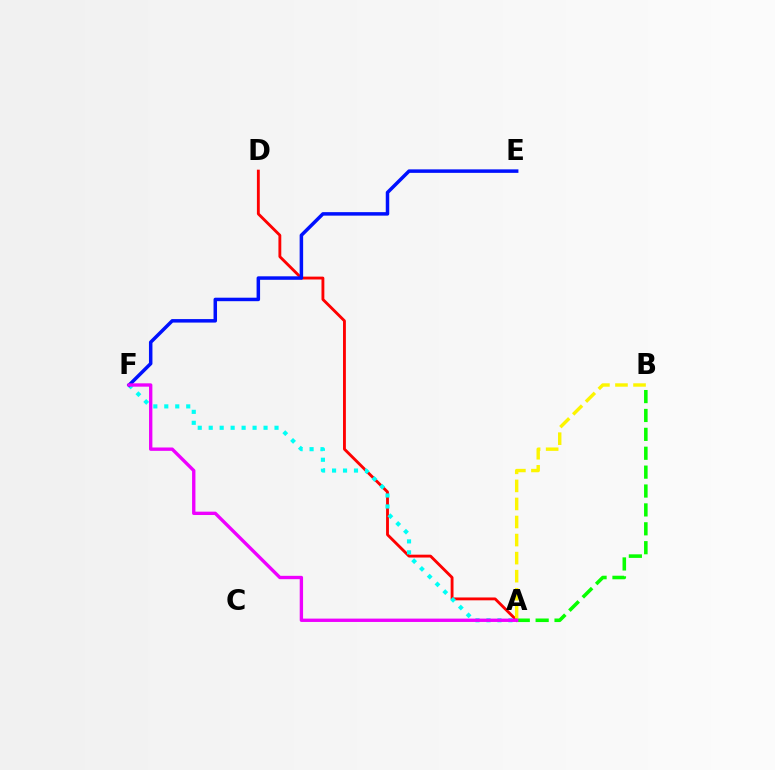{('A', 'D'): [{'color': '#ff0000', 'line_style': 'solid', 'thickness': 2.06}], ('A', 'B'): [{'color': '#08ff00', 'line_style': 'dashed', 'thickness': 2.57}, {'color': '#fcf500', 'line_style': 'dashed', 'thickness': 2.45}], ('A', 'F'): [{'color': '#00fff6', 'line_style': 'dotted', 'thickness': 2.98}, {'color': '#ee00ff', 'line_style': 'solid', 'thickness': 2.41}], ('E', 'F'): [{'color': '#0010ff', 'line_style': 'solid', 'thickness': 2.52}]}